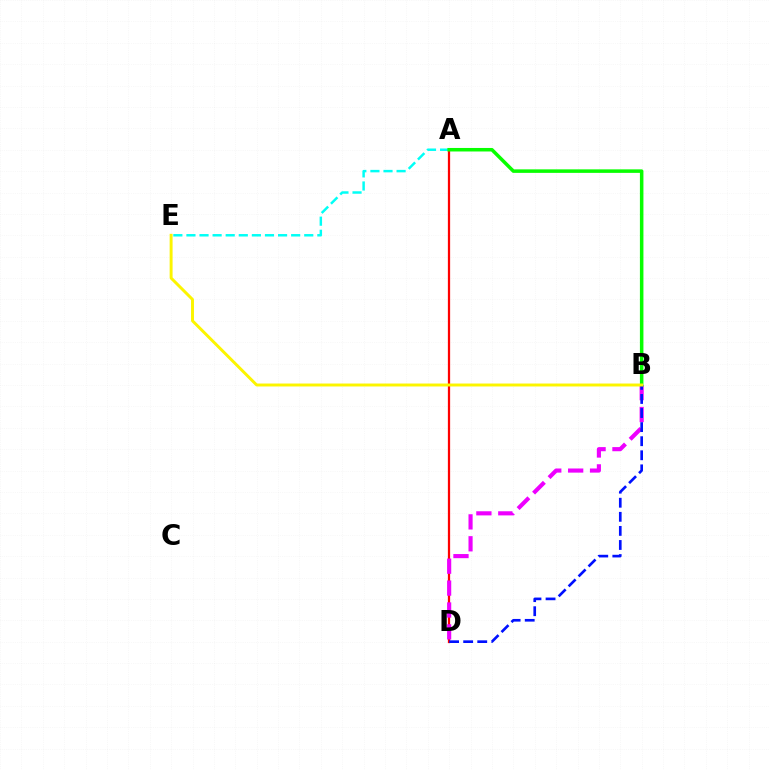{('A', 'D'): [{'color': '#ff0000', 'line_style': 'solid', 'thickness': 1.63}], ('B', 'D'): [{'color': '#ee00ff', 'line_style': 'dashed', 'thickness': 2.97}, {'color': '#0010ff', 'line_style': 'dashed', 'thickness': 1.91}], ('A', 'E'): [{'color': '#00fff6', 'line_style': 'dashed', 'thickness': 1.78}], ('A', 'B'): [{'color': '#08ff00', 'line_style': 'solid', 'thickness': 2.53}], ('B', 'E'): [{'color': '#fcf500', 'line_style': 'solid', 'thickness': 2.12}]}